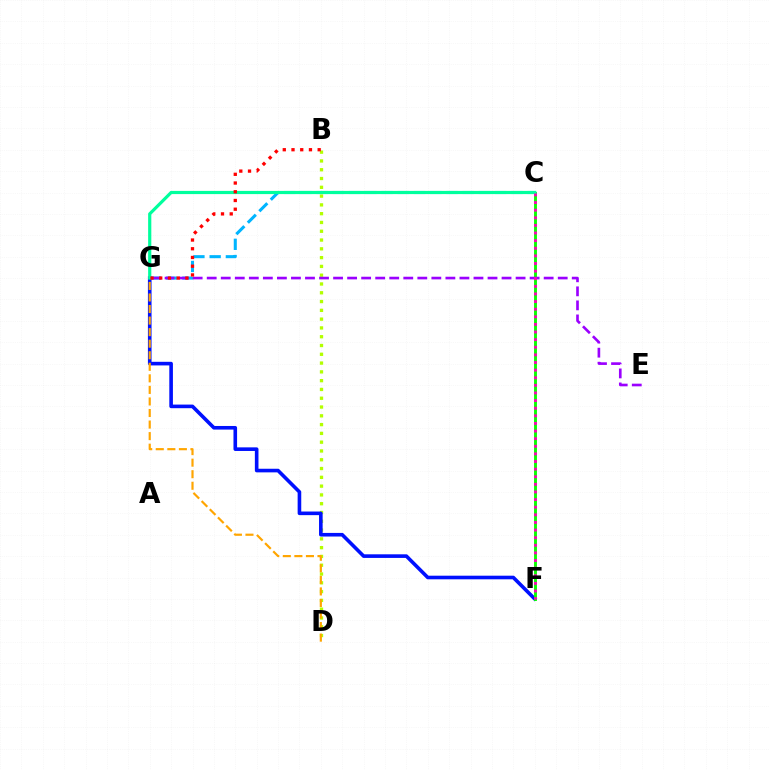{('B', 'D'): [{'color': '#b3ff00', 'line_style': 'dotted', 'thickness': 2.39}], ('C', 'G'): [{'color': '#00b5ff', 'line_style': 'dashed', 'thickness': 2.21}, {'color': '#00ff9d', 'line_style': 'solid', 'thickness': 2.29}], ('F', 'G'): [{'color': '#0010ff', 'line_style': 'solid', 'thickness': 2.6}], ('D', 'G'): [{'color': '#ffa500', 'line_style': 'dashed', 'thickness': 1.57}], ('C', 'F'): [{'color': '#08ff00', 'line_style': 'solid', 'thickness': 2.09}, {'color': '#ff00bd', 'line_style': 'dotted', 'thickness': 2.07}], ('E', 'G'): [{'color': '#9b00ff', 'line_style': 'dashed', 'thickness': 1.91}], ('B', 'G'): [{'color': '#ff0000', 'line_style': 'dotted', 'thickness': 2.37}]}